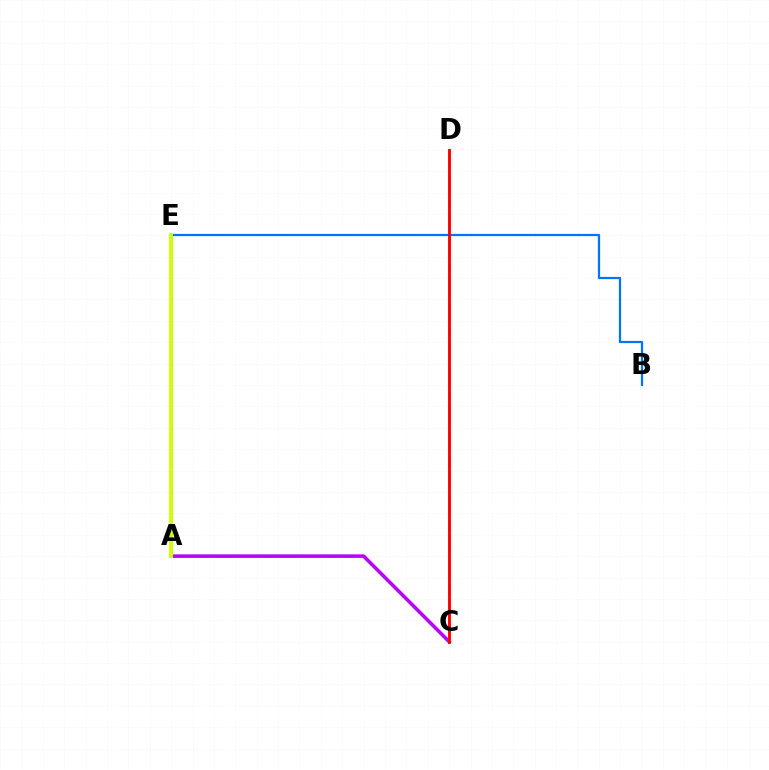{('A', 'C'): [{'color': '#b900ff', 'line_style': 'solid', 'thickness': 2.56}], ('A', 'E'): [{'color': '#00ff5c', 'line_style': 'solid', 'thickness': 1.98}, {'color': '#d1ff00', 'line_style': 'solid', 'thickness': 2.79}], ('B', 'E'): [{'color': '#0074ff', 'line_style': 'solid', 'thickness': 1.61}], ('C', 'D'): [{'color': '#ff0000', 'line_style': 'solid', 'thickness': 2.09}]}